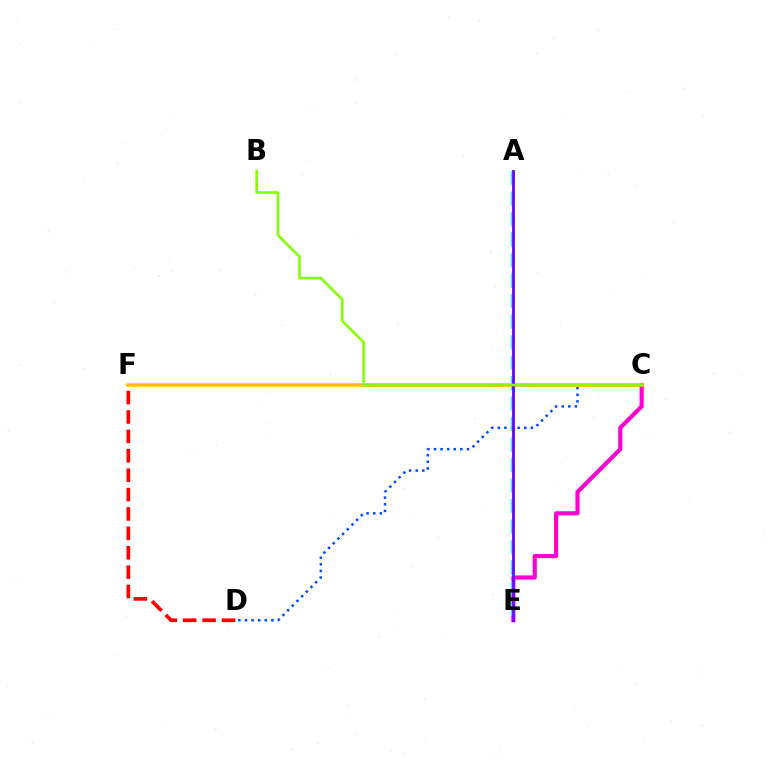{('C', 'D'): [{'color': '#004bff', 'line_style': 'dotted', 'thickness': 1.8}], ('A', 'E'): [{'color': '#00ff39', 'line_style': 'solid', 'thickness': 1.9}, {'color': '#00fff6', 'line_style': 'dashed', 'thickness': 2.78}, {'color': '#7200ff', 'line_style': 'solid', 'thickness': 1.98}], ('D', 'F'): [{'color': '#ff0000', 'line_style': 'dashed', 'thickness': 2.64}], ('C', 'E'): [{'color': '#ff00cf', 'line_style': 'solid', 'thickness': 2.98}], ('C', 'F'): [{'color': '#ffbd00', 'line_style': 'solid', 'thickness': 2.53}], ('B', 'C'): [{'color': '#84ff00', 'line_style': 'solid', 'thickness': 1.86}]}